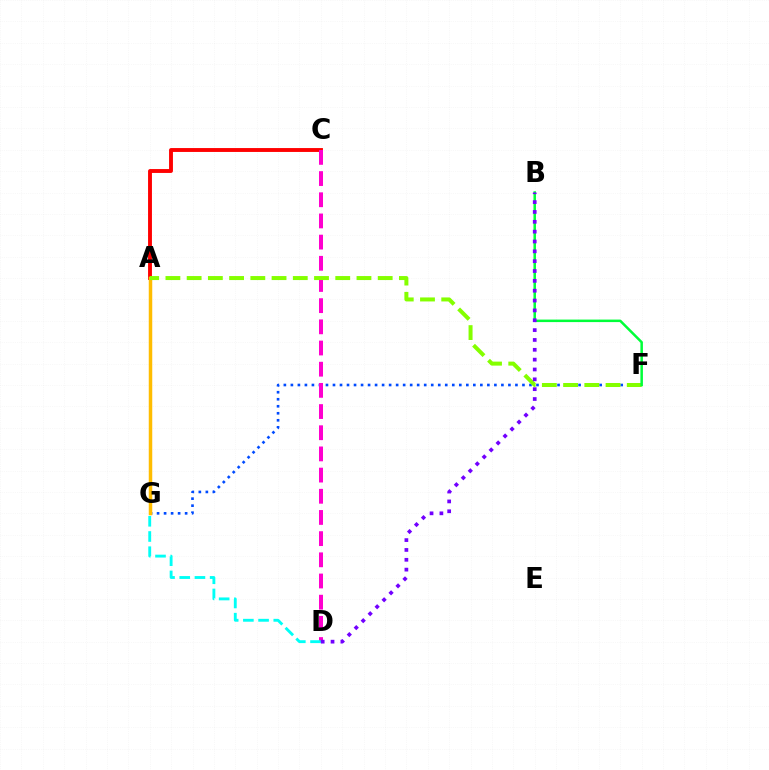{('A', 'C'): [{'color': '#ff0000', 'line_style': 'solid', 'thickness': 2.8}], ('F', 'G'): [{'color': '#004bff', 'line_style': 'dotted', 'thickness': 1.91}], ('C', 'D'): [{'color': '#ff00cf', 'line_style': 'dashed', 'thickness': 2.88}], ('A', 'G'): [{'color': '#ffbd00', 'line_style': 'solid', 'thickness': 2.51}], ('A', 'F'): [{'color': '#84ff00', 'line_style': 'dashed', 'thickness': 2.88}], ('D', 'G'): [{'color': '#00fff6', 'line_style': 'dashed', 'thickness': 2.07}], ('B', 'F'): [{'color': '#00ff39', 'line_style': 'solid', 'thickness': 1.81}], ('B', 'D'): [{'color': '#7200ff', 'line_style': 'dotted', 'thickness': 2.68}]}